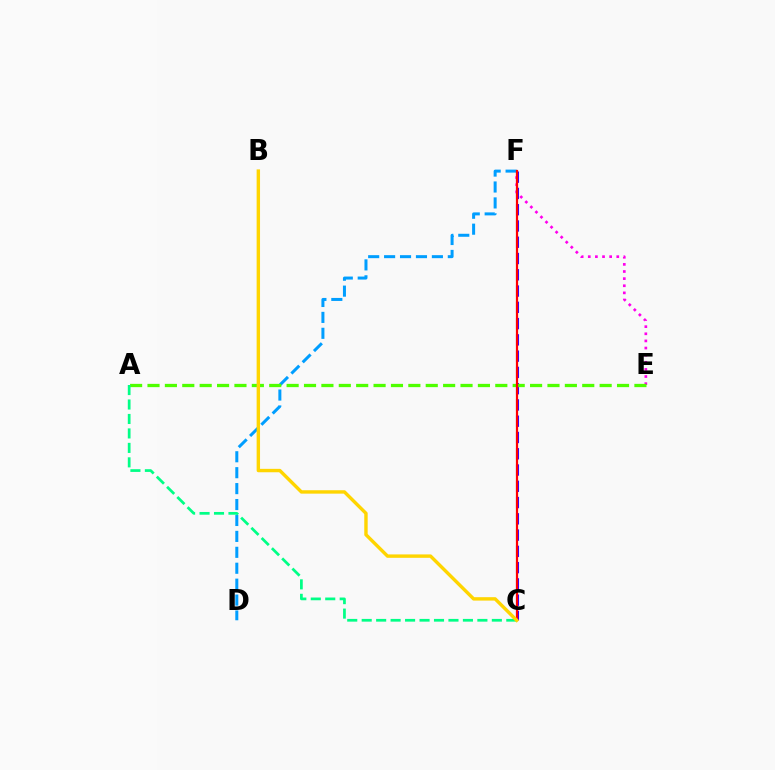{('C', 'F'): [{'color': '#3700ff', 'line_style': 'dashed', 'thickness': 2.21}, {'color': '#ff0000', 'line_style': 'solid', 'thickness': 1.58}], ('E', 'F'): [{'color': '#ff00ed', 'line_style': 'dotted', 'thickness': 1.94}], ('D', 'F'): [{'color': '#009eff', 'line_style': 'dashed', 'thickness': 2.16}], ('A', 'E'): [{'color': '#4fff00', 'line_style': 'dashed', 'thickness': 2.36}], ('A', 'C'): [{'color': '#00ff86', 'line_style': 'dashed', 'thickness': 1.96}], ('B', 'C'): [{'color': '#ffd500', 'line_style': 'solid', 'thickness': 2.45}]}